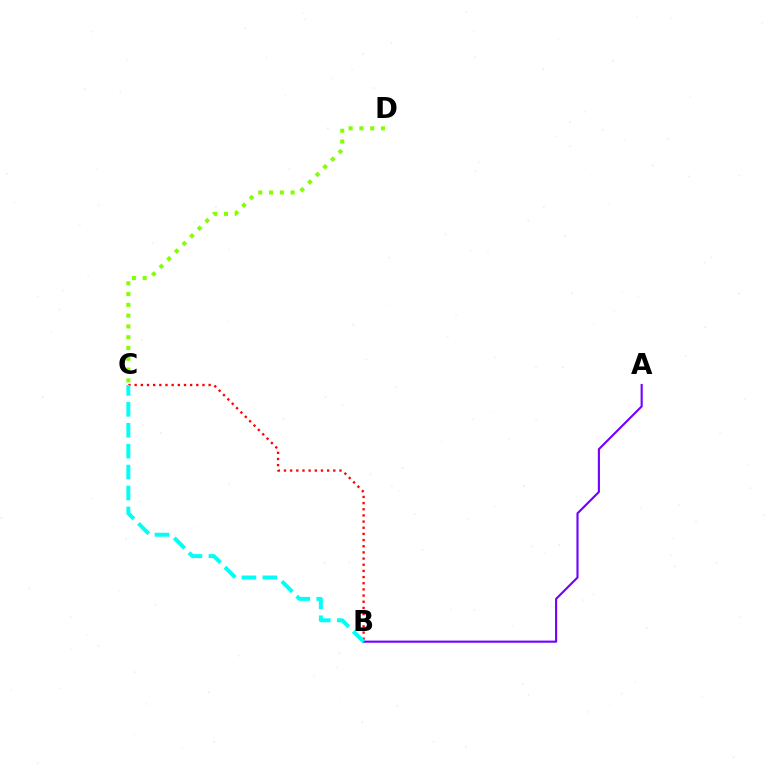{('C', 'D'): [{'color': '#84ff00', 'line_style': 'dotted', 'thickness': 2.93}], ('B', 'C'): [{'color': '#ff0000', 'line_style': 'dotted', 'thickness': 1.68}, {'color': '#00fff6', 'line_style': 'dashed', 'thickness': 2.84}], ('A', 'B'): [{'color': '#7200ff', 'line_style': 'solid', 'thickness': 1.52}]}